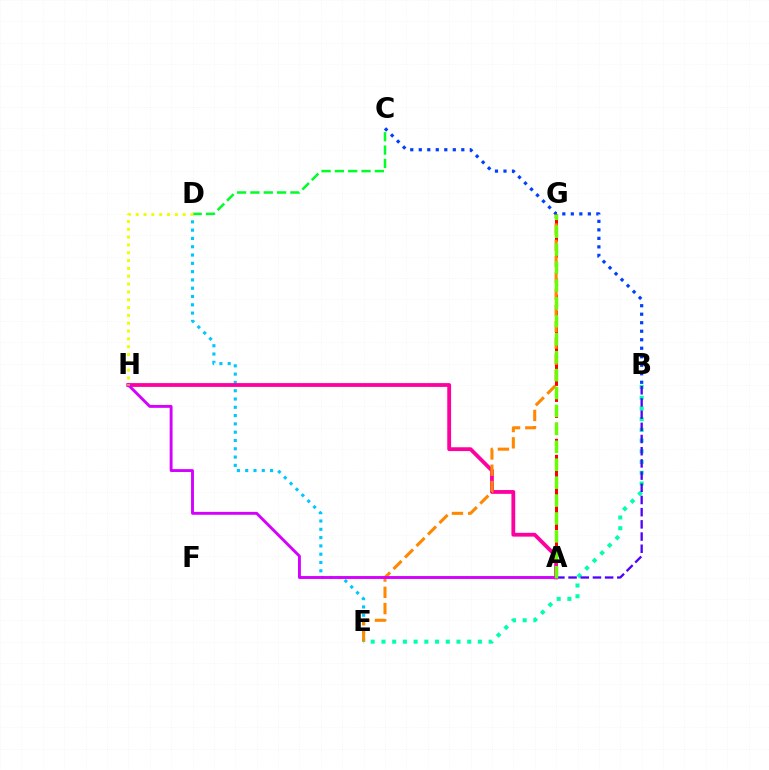{('B', 'E'): [{'color': '#00ffaf', 'line_style': 'dotted', 'thickness': 2.91}], ('A', 'G'): [{'color': '#ff0000', 'line_style': 'dashed', 'thickness': 2.18}, {'color': '#66ff00', 'line_style': 'dashed', 'thickness': 2.43}], ('A', 'B'): [{'color': '#4f00ff', 'line_style': 'dashed', 'thickness': 1.66}], ('C', 'D'): [{'color': '#00ff27', 'line_style': 'dashed', 'thickness': 1.81}], ('D', 'E'): [{'color': '#00c7ff', 'line_style': 'dotted', 'thickness': 2.25}], ('A', 'H'): [{'color': '#ff00a0', 'line_style': 'solid', 'thickness': 2.75}, {'color': '#d600ff', 'line_style': 'solid', 'thickness': 2.09}], ('E', 'G'): [{'color': '#ff8800', 'line_style': 'dashed', 'thickness': 2.21}], ('B', 'C'): [{'color': '#003fff', 'line_style': 'dotted', 'thickness': 2.31}], ('D', 'H'): [{'color': '#eeff00', 'line_style': 'dotted', 'thickness': 2.13}]}